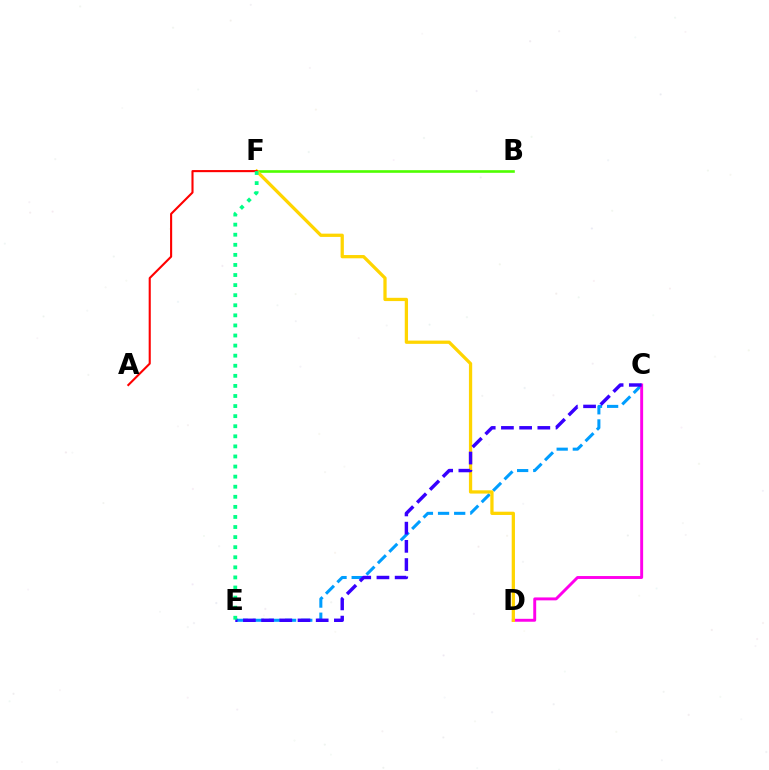{('C', 'E'): [{'color': '#009eff', 'line_style': 'dashed', 'thickness': 2.19}, {'color': '#3700ff', 'line_style': 'dashed', 'thickness': 2.47}], ('B', 'F'): [{'color': '#4fff00', 'line_style': 'solid', 'thickness': 1.89}], ('C', 'D'): [{'color': '#ff00ed', 'line_style': 'solid', 'thickness': 2.11}], ('D', 'F'): [{'color': '#ffd500', 'line_style': 'solid', 'thickness': 2.35}], ('A', 'F'): [{'color': '#ff0000', 'line_style': 'solid', 'thickness': 1.51}], ('E', 'F'): [{'color': '#00ff86', 'line_style': 'dotted', 'thickness': 2.74}]}